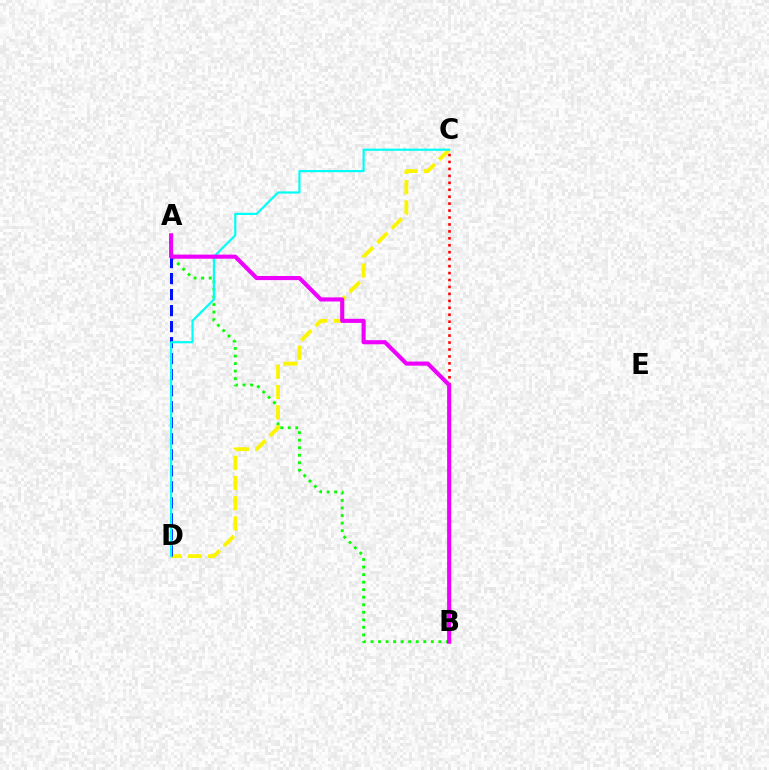{('B', 'C'): [{'color': '#ff0000', 'line_style': 'dotted', 'thickness': 1.89}], ('A', 'B'): [{'color': '#08ff00', 'line_style': 'dotted', 'thickness': 2.05}, {'color': '#ee00ff', 'line_style': 'solid', 'thickness': 2.96}], ('C', 'D'): [{'color': '#fcf500', 'line_style': 'dashed', 'thickness': 2.75}, {'color': '#00fff6', 'line_style': 'solid', 'thickness': 1.56}], ('A', 'D'): [{'color': '#0010ff', 'line_style': 'dashed', 'thickness': 2.18}]}